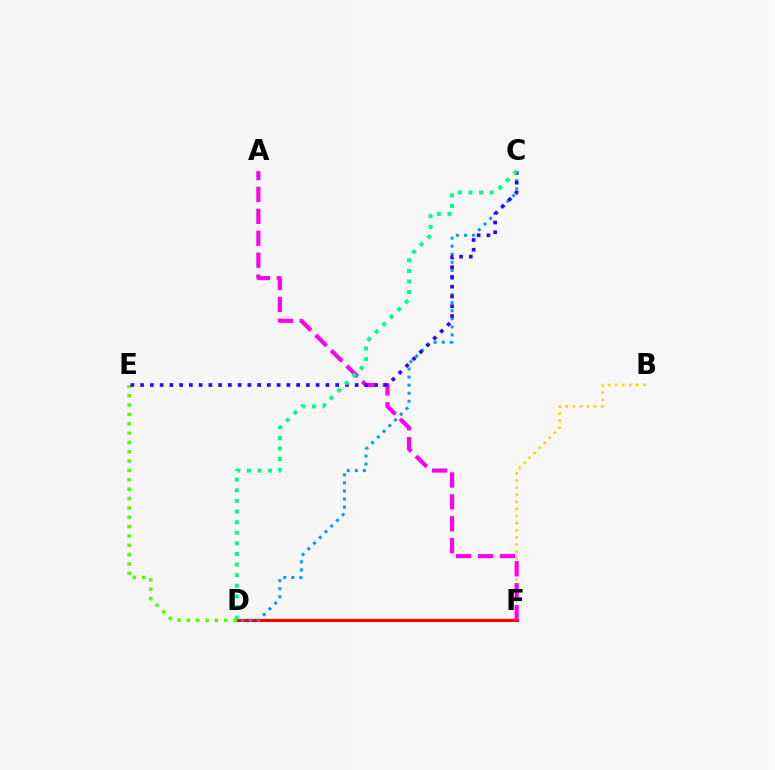{('B', 'F'): [{'color': '#ffd500', 'line_style': 'dotted', 'thickness': 1.92}], ('D', 'F'): [{'color': '#ff0000', 'line_style': 'solid', 'thickness': 2.26}], ('D', 'E'): [{'color': '#4fff00', 'line_style': 'dotted', 'thickness': 2.54}], ('A', 'F'): [{'color': '#ff00ed', 'line_style': 'dashed', 'thickness': 2.98}], ('C', 'D'): [{'color': '#009eff', 'line_style': 'dotted', 'thickness': 2.19}, {'color': '#00ff86', 'line_style': 'dotted', 'thickness': 2.88}], ('C', 'E'): [{'color': '#3700ff', 'line_style': 'dotted', 'thickness': 2.65}]}